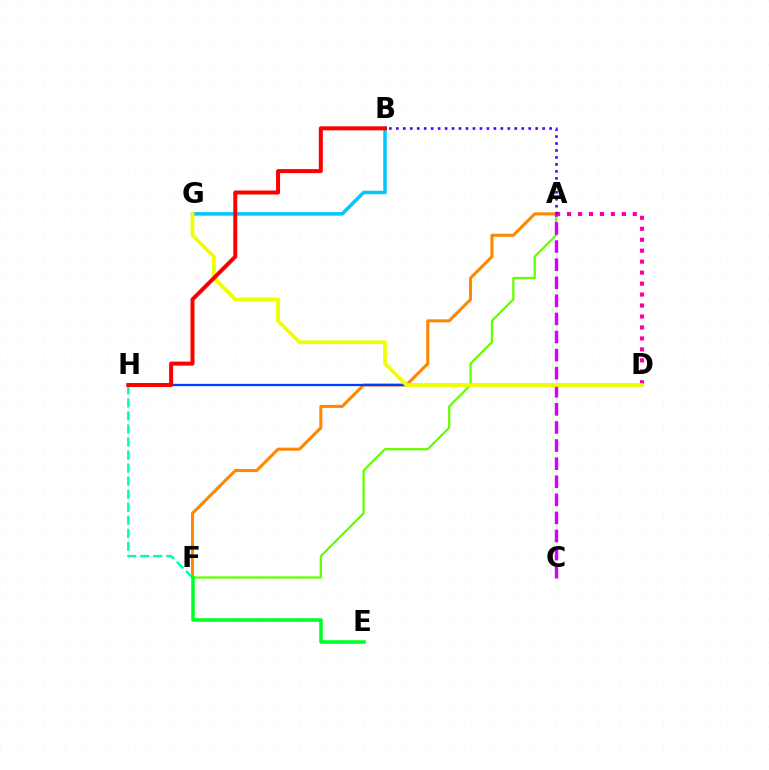{('A', 'F'): [{'color': '#ff8800', 'line_style': 'solid', 'thickness': 2.2}, {'color': '#66ff00', 'line_style': 'solid', 'thickness': 1.64}], ('A', 'D'): [{'color': '#ff00a0', 'line_style': 'dotted', 'thickness': 2.98}], ('A', 'C'): [{'color': '#d600ff', 'line_style': 'dashed', 'thickness': 2.46}], ('F', 'H'): [{'color': '#00ffaf', 'line_style': 'dashed', 'thickness': 1.77}], ('A', 'B'): [{'color': '#4f00ff', 'line_style': 'dotted', 'thickness': 1.89}], ('B', 'G'): [{'color': '#00c7ff', 'line_style': 'solid', 'thickness': 2.53}], ('D', 'H'): [{'color': '#003fff', 'line_style': 'solid', 'thickness': 1.65}], ('D', 'G'): [{'color': '#eeff00', 'line_style': 'solid', 'thickness': 2.69}], ('B', 'H'): [{'color': '#ff0000', 'line_style': 'solid', 'thickness': 2.89}], ('E', 'F'): [{'color': '#00ff27', 'line_style': 'solid', 'thickness': 2.56}]}